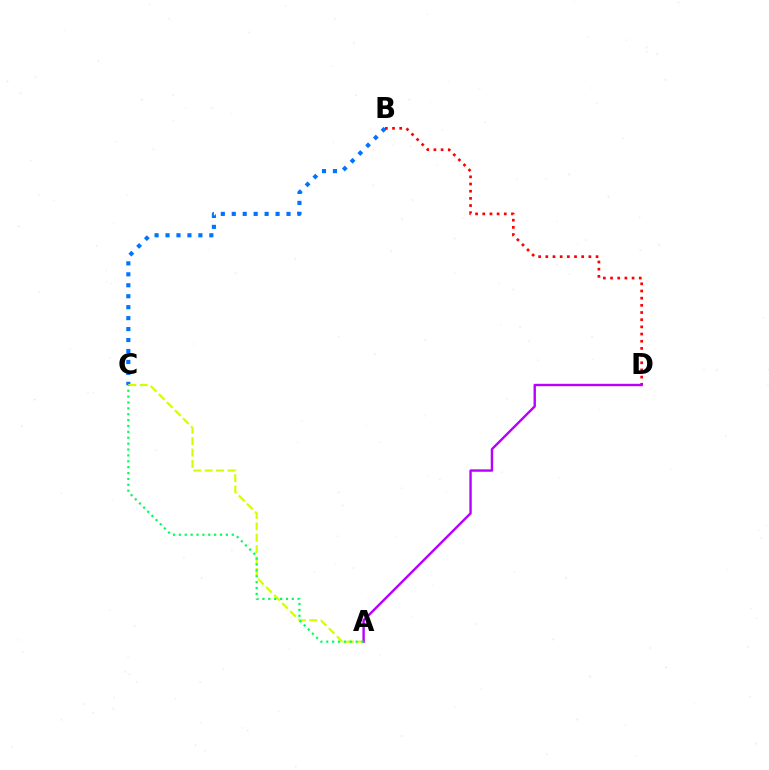{('B', 'C'): [{'color': '#0074ff', 'line_style': 'dotted', 'thickness': 2.98}], ('A', 'C'): [{'color': '#d1ff00', 'line_style': 'dashed', 'thickness': 1.55}, {'color': '#00ff5c', 'line_style': 'dotted', 'thickness': 1.6}], ('B', 'D'): [{'color': '#ff0000', 'line_style': 'dotted', 'thickness': 1.95}], ('A', 'D'): [{'color': '#b900ff', 'line_style': 'solid', 'thickness': 1.73}]}